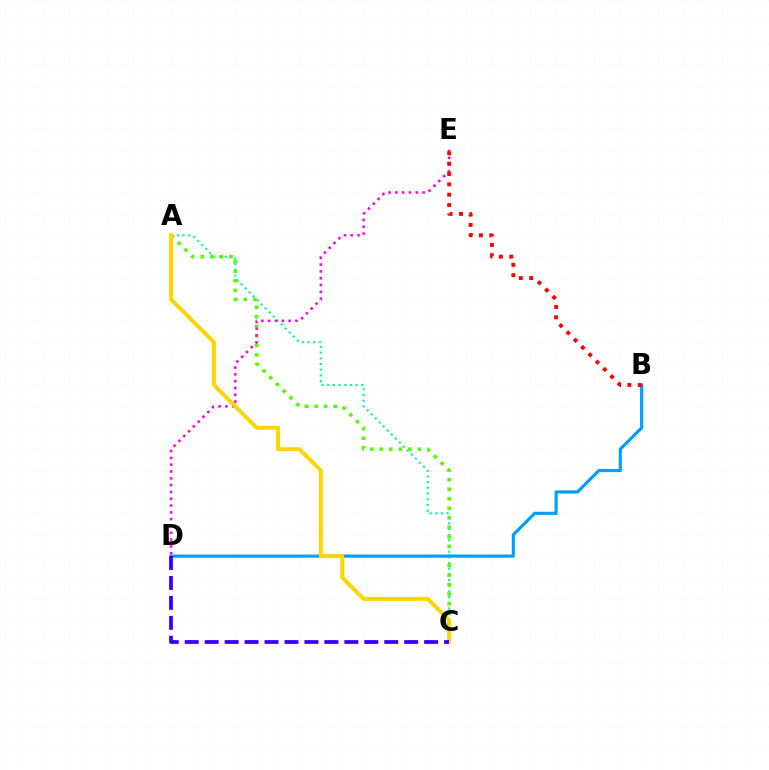{('A', 'C'): [{'color': '#00ff86', 'line_style': 'dotted', 'thickness': 1.54}, {'color': '#4fff00', 'line_style': 'dotted', 'thickness': 2.59}, {'color': '#ffd500', 'line_style': 'solid', 'thickness': 2.88}], ('D', 'E'): [{'color': '#ff00ed', 'line_style': 'dotted', 'thickness': 1.85}], ('B', 'D'): [{'color': '#009eff', 'line_style': 'solid', 'thickness': 2.27}], ('B', 'E'): [{'color': '#ff0000', 'line_style': 'dotted', 'thickness': 2.81}], ('C', 'D'): [{'color': '#3700ff', 'line_style': 'dashed', 'thickness': 2.71}]}